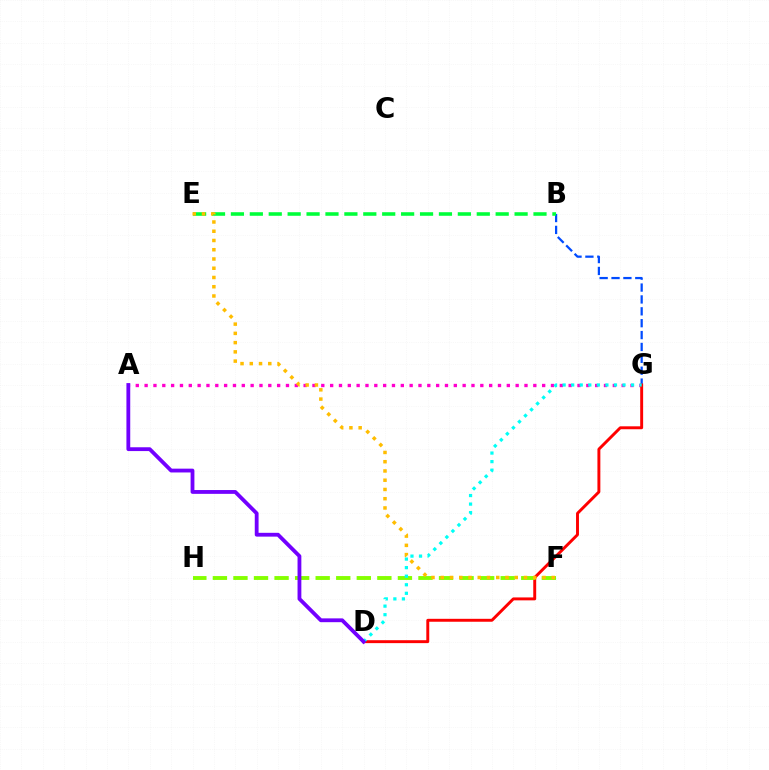{('A', 'G'): [{'color': '#ff00cf', 'line_style': 'dotted', 'thickness': 2.4}], ('B', 'G'): [{'color': '#004bff', 'line_style': 'dashed', 'thickness': 1.61}], ('D', 'G'): [{'color': '#ff0000', 'line_style': 'solid', 'thickness': 2.11}, {'color': '#00fff6', 'line_style': 'dotted', 'thickness': 2.32}], ('B', 'E'): [{'color': '#00ff39', 'line_style': 'dashed', 'thickness': 2.57}], ('F', 'H'): [{'color': '#84ff00', 'line_style': 'dashed', 'thickness': 2.79}], ('E', 'F'): [{'color': '#ffbd00', 'line_style': 'dotted', 'thickness': 2.51}], ('A', 'D'): [{'color': '#7200ff', 'line_style': 'solid', 'thickness': 2.75}]}